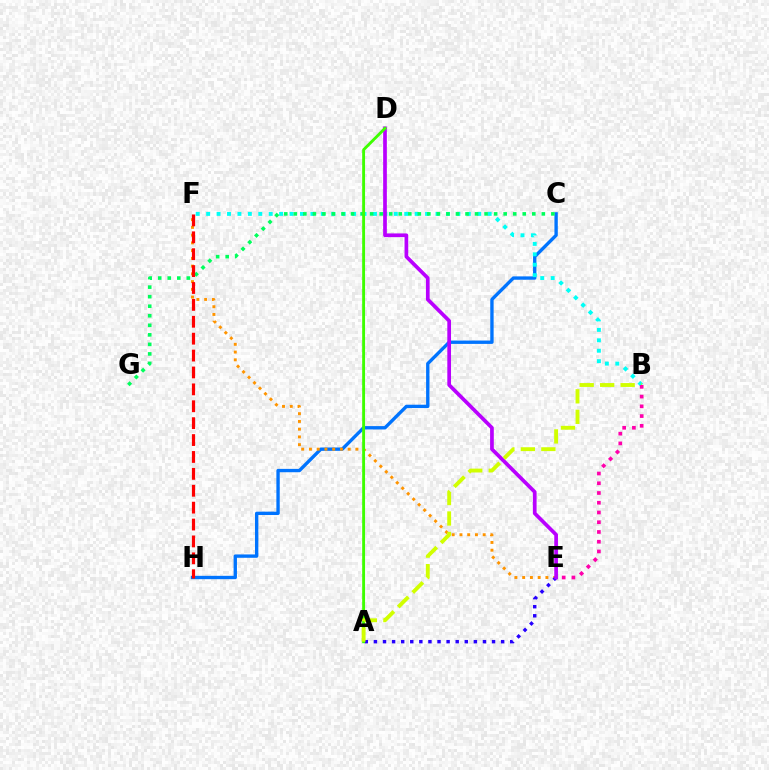{('C', 'H'): [{'color': '#0074ff', 'line_style': 'solid', 'thickness': 2.41}], ('E', 'F'): [{'color': '#ff9400', 'line_style': 'dotted', 'thickness': 2.1}], ('B', 'F'): [{'color': '#00fff6', 'line_style': 'dotted', 'thickness': 2.83}], ('C', 'G'): [{'color': '#00ff5c', 'line_style': 'dotted', 'thickness': 2.59}], ('A', 'E'): [{'color': '#2500ff', 'line_style': 'dotted', 'thickness': 2.47}], ('D', 'E'): [{'color': '#b900ff', 'line_style': 'solid', 'thickness': 2.66}], ('F', 'H'): [{'color': '#ff0000', 'line_style': 'dashed', 'thickness': 2.3}], ('A', 'D'): [{'color': '#3dff00', 'line_style': 'solid', 'thickness': 2.07}], ('A', 'B'): [{'color': '#d1ff00', 'line_style': 'dashed', 'thickness': 2.78}], ('B', 'E'): [{'color': '#ff00ac', 'line_style': 'dotted', 'thickness': 2.65}]}